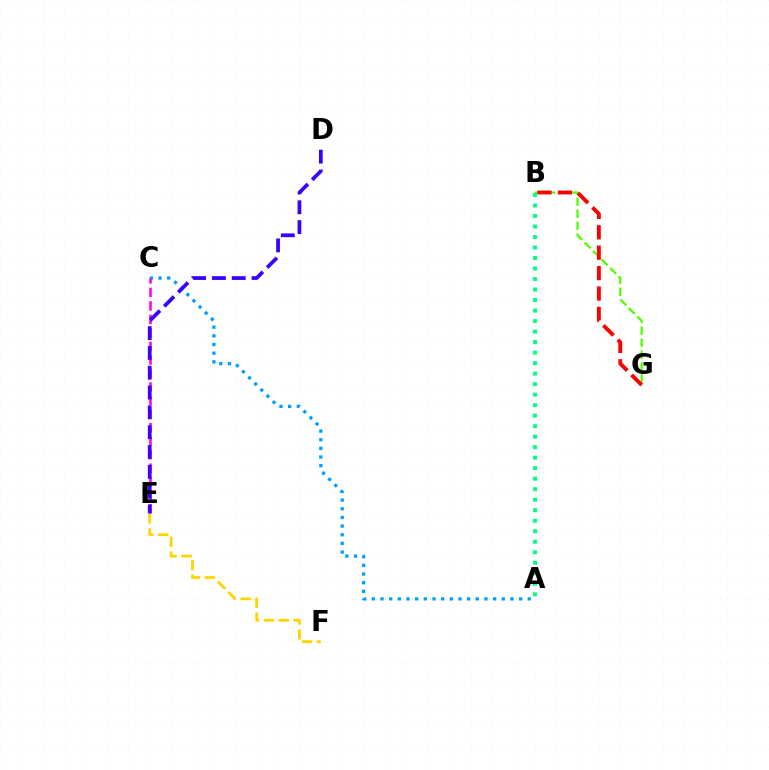{('B', 'G'): [{'color': '#4fff00', 'line_style': 'dashed', 'thickness': 1.63}, {'color': '#ff0000', 'line_style': 'dashed', 'thickness': 2.77}], ('A', 'C'): [{'color': '#009eff', 'line_style': 'dotted', 'thickness': 2.35}], ('A', 'B'): [{'color': '#00ff86', 'line_style': 'dotted', 'thickness': 2.85}], ('E', 'F'): [{'color': '#ffd500', 'line_style': 'dashed', 'thickness': 2.02}], ('C', 'E'): [{'color': '#ff00ed', 'line_style': 'dashed', 'thickness': 1.84}], ('D', 'E'): [{'color': '#3700ff', 'line_style': 'dashed', 'thickness': 2.69}]}